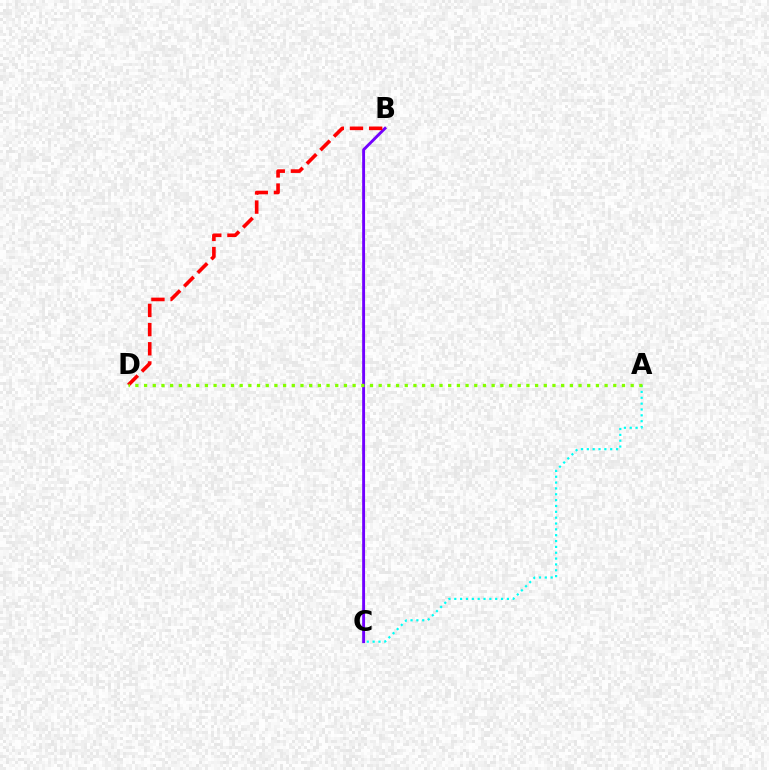{('B', 'C'): [{'color': '#7200ff', 'line_style': 'solid', 'thickness': 2.09}], ('B', 'D'): [{'color': '#ff0000', 'line_style': 'dashed', 'thickness': 2.61}], ('A', 'C'): [{'color': '#00fff6', 'line_style': 'dotted', 'thickness': 1.59}], ('A', 'D'): [{'color': '#84ff00', 'line_style': 'dotted', 'thickness': 2.36}]}